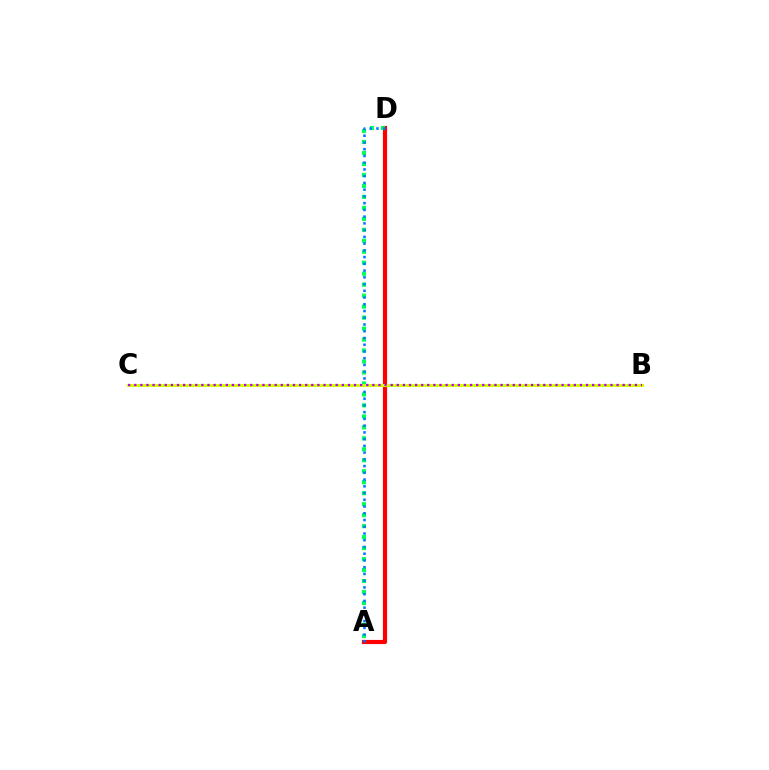{('A', 'D'): [{'color': '#ff0000', 'line_style': 'solid', 'thickness': 2.99}, {'color': '#00ff5c', 'line_style': 'dotted', 'thickness': 2.98}, {'color': '#0074ff', 'line_style': 'dotted', 'thickness': 1.83}], ('B', 'C'): [{'color': '#d1ff00', 'line_style': 'solid', 'thickness': 2.19}, {'color': '#b900ff', 'line_style': 'dotted', 'thickness': 1.66}]}